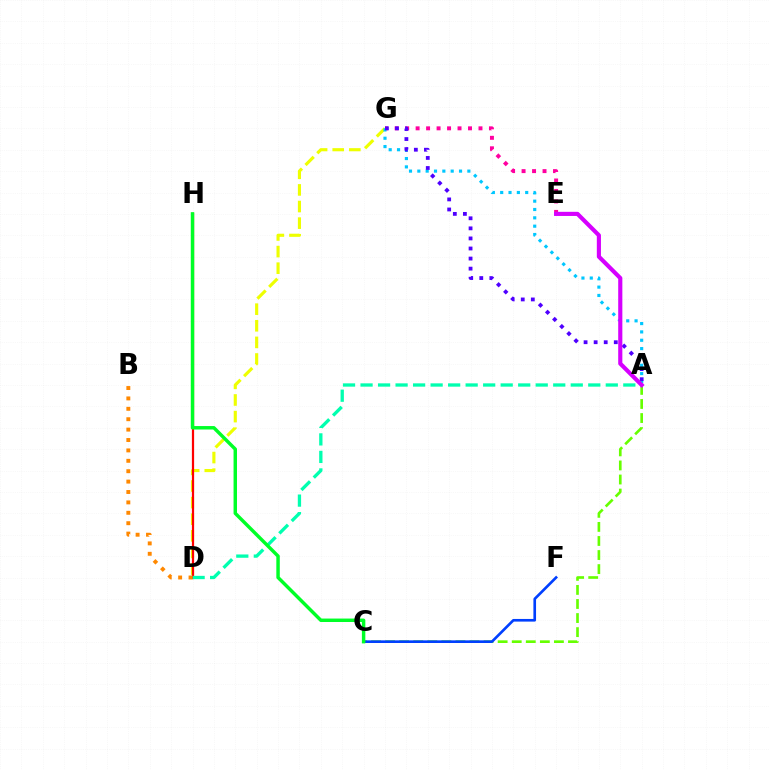{('D', 'G'): [{'color': '#eeff00', 'line_style': 'dashed', 'thickness': 2.26}], ('E', 'G'): [{'color': '#ff00a0', 'line_style': 'dotted', 'thickness': 2.85}], ('A', 'C'): [{'color': '#66ff00', 'line_style': 'dashed', 'thickness': 1.91}], ('C', 'F'): [{'color': '#003fff', 'line_style': 'solid', 'thickness': 1.91}], ('D', 'H'): [{'color': '#ff0000', 'line_style': 'solid', 'thickness': 1.6}], ('A', 'G'): [{'color': '#00c7ff', 'line_style': 'dotted', 'thickness': 2.27}, {'color': '#4f00ff', 'line_style': 'dotted', 'thickness': 2.74}], ('A', 'D'): [{'color': '#00ffaf', 'line_style': 'dashed', 'thickness': 2.38}], ('B', 'D'): [{'color': '#ff8800', 'line_style': 'dotted', 'thickness': 2.83}], ('A', 'E'): [{'color': '#d600ff', 'line_style': 'solid', 'thickness': 2.98}], ('C', 'H'): [{'color': '#00ff27', 'line_style': 'solid', 'thickness': 2.48}]}